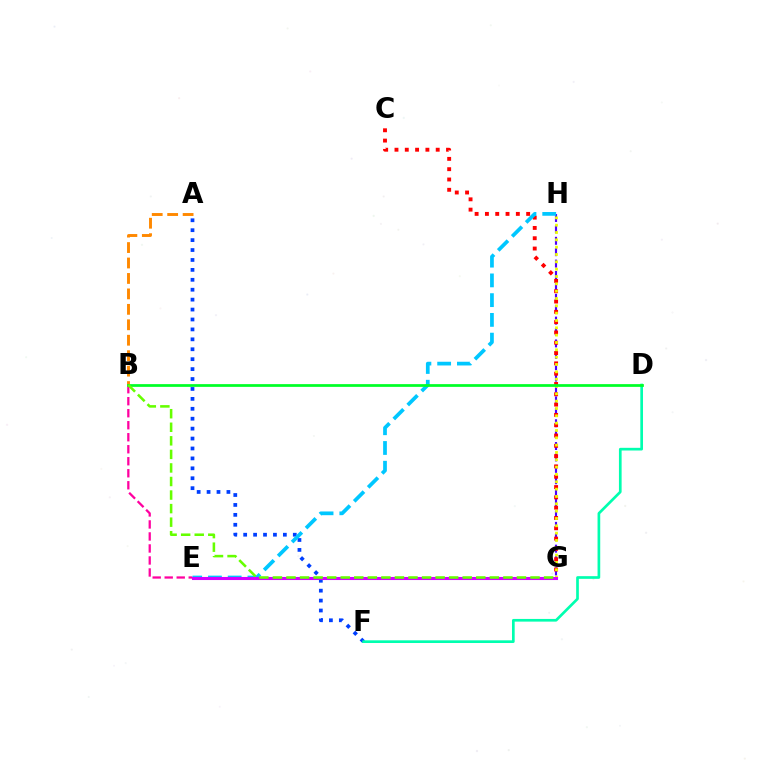{('B', 'E'): [{'color': '#ff00a0', 'line_style': 'dashed', 'thickness': 1.63}], ('G', 'H'): [{'color': '#4f00ff', 'line_style': 'dashed', 'thickness': 1.55}, {'color': '#eeff00', 'line_style': 'dotted', 'thickness': 1.99}], ('C', 'G'): [{'color': '#ff0000', 'line_style': 'dotted', 'thickness': 2.8}], ('A', 'F'): [{'color': '#003fff', 'line_style': 'dotted', 'thickness': 2.7}], ('E', 'H'): [{'color': '#00c7ff', 'line_style': 'dashed', 'thickness': 2.68}], ('D', 'F'): [{'color': '#00ffaf', 'line_style': 'solid', 'thickness': 1.93}], ('E', 'G'): [{'color': '#d600ff', 'line_style': 'solid', 'thickness': 2.21}], ('A', 'B'): [{'color': '#ff8800', 'line_style': 'dashed', 'thickness': 2.1}], ('B', 'D'): [{'color': '#00ff27', 'line_style': 'solid', 'thickness': 1.97}], ('B', 'G'): [{'color': '#66ff00', 'line_style': 'dashed', 'thickness': 1.84}]}